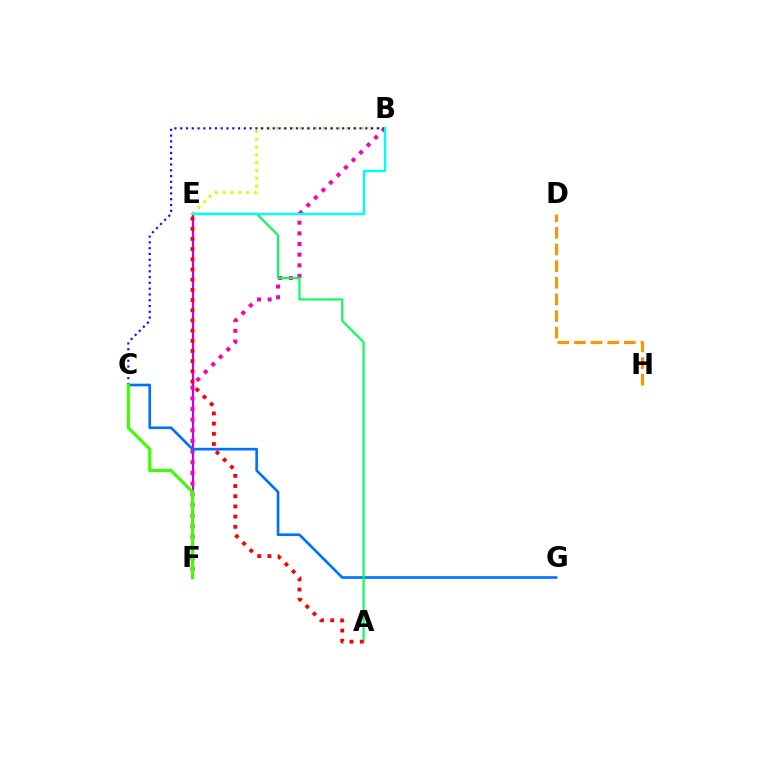{('E', 'F'): [{'color': '#b900ff', 'line_style': 'solid', 'thickness': 1.59}], ('B', 'E'): [{'color': '#d1ff00', 'line_style': 'dotted', 'thickness': 2.12}, {'color': '#00fff6', 'line_style': 'solid', 'thickness': 1.72}], ('B', 'F'): [{'color': '#ff00ac', 'line_style': 'dotted', 'thickness': 2.89}], ('B', 'C'): [{'color': '#2500ff', 'line_style': 'dotted', 'thickness': 1.57}], ('D', 'H'): [{'color': '#ff9400', 'line_style': 'dashed', 'thickness': 2.26}], ('C', 'G'): [{'color': '#0074ff', 'line_style': 'solid', 'thickness': 1.93}], ('C', 'F'): [{'color': '#3dff00', 'line_style': 'solid', 'thickness': 2.26}], ('A', 'E'): [{'color': '#00ff5c', 'line_style': 'solid', 'thickness': 1.51}, {'color': '#ff0000', 'line_style': 'dotted', 'thickness': 2.77}]}